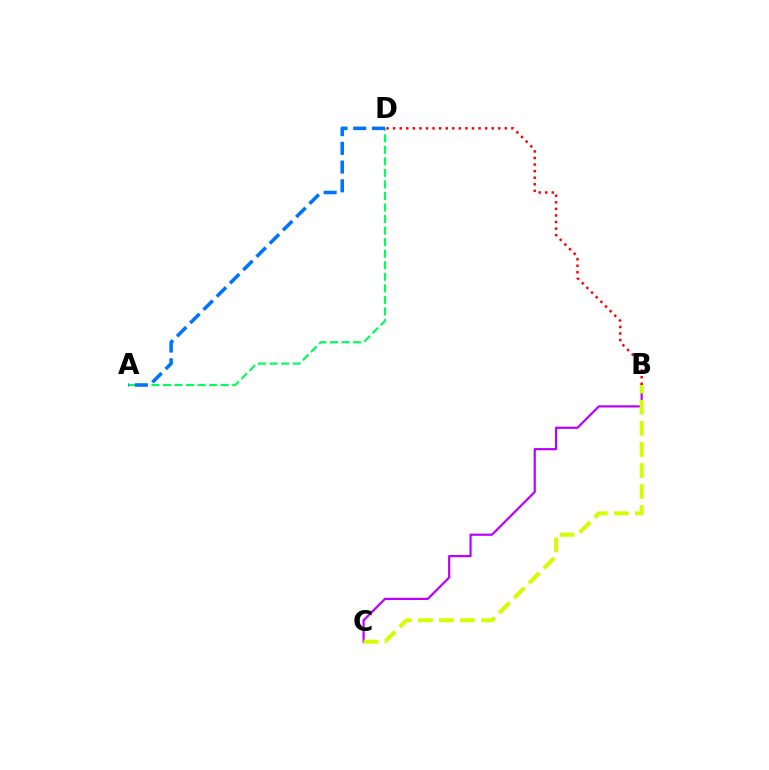{('B', 'C'): [{'color': '#b900ff', 'line_style': 'solid', 'thickness': 1.58}, {'color': '#d1ff00', 'line_style': 'dashed', 'thickness': 2.86}], ('A', 'D'): [{'color': '#00ff5c', 'line_style': 'dashed', 'thickness': 1.57}, {'color': '#0074ff', 'line_style': 'dashed', 'thickness': 2.55}], ('B', 'D'): [{'color': '#ff0000', 'line_style': 'dotted', 'thickness': 1.79}]}